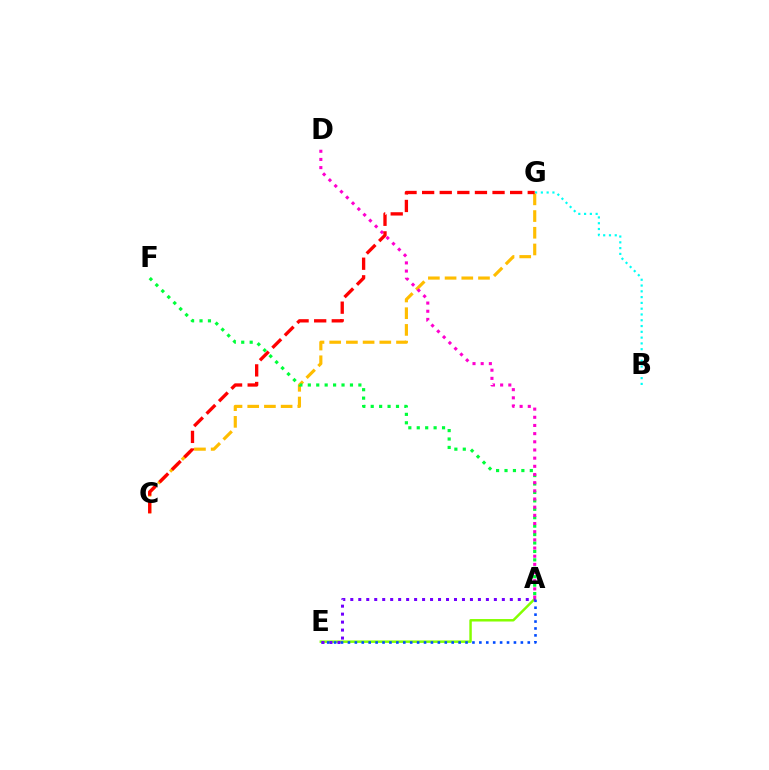{('A', 'E'): [{'color': '#84ff00', 'line_style': 'solid', 'thickness': 1.78}, {'color': '#004bff', 'line_style': 'dotted', 'thickness': 1.88}, {'color': '#7200ff', 'line_style': 'dotted', 'thickness': 2.17}], ('B', 'G'): [{'color': '#00fff6', 'line_style': 'dotted', 'thickness': 1.57}], ('C', 'G'): [{'color': '#ffbd00', 'line_style': 'dashed', 'thickness': 2.27}, {'color': '#ff0000', 'line_style': 'dashed', 'thickness': 2.39}], ('A', 'F'): [{'color': '#00ff39', 'line_style': 'dotted', 'thickness': 2.29}], ('A', 'D'): [{'color': '#ff00cf', 'line_style': 'dotted', 'thickness': 2.22}]}